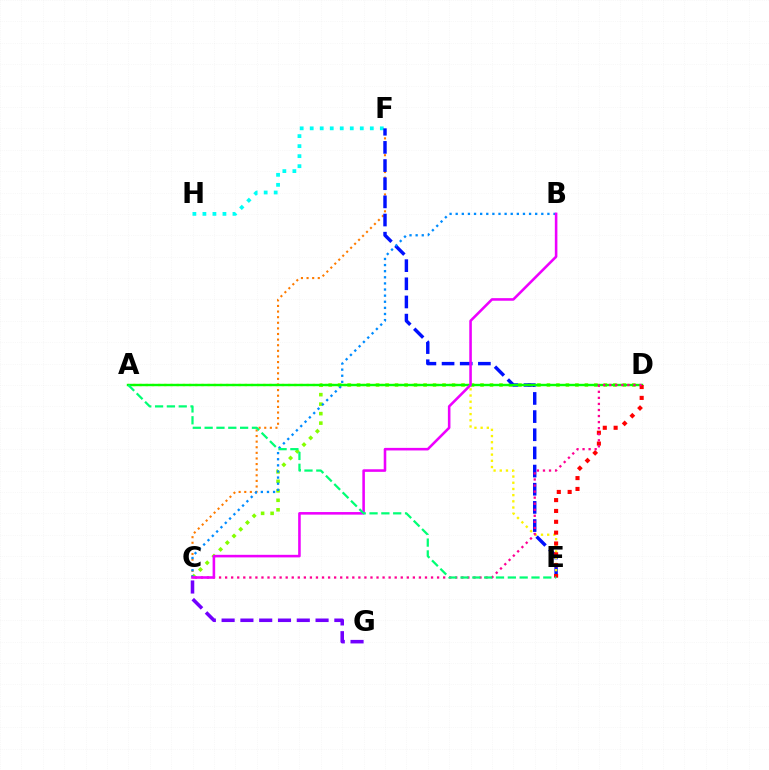{('C', 'F'): [{'color': '#ff7c00', 'line_style': 'dotted', 'thickness': 1.52}], ('C', 'G'): [{'color': '#7200ff', 'line_style': 'dashed', 'thickness': 2.55}], ('F', 'H'): [{'color': '#00fff6', 'line_style': 'dotted', 'thickness': 2.72}], ('C', 'D'): [{'color': '#84ff00', 'line_style': 'dotted', 'thickness': 2.58}, {'color': '#ff0094', 'line_style': 'dotted', 'thickness': 1.65}], ('E', 'F'): [{'color': '#0010ff', 'line_style': 'dashed', 'thickness': 2.47}], ('B', 'C'): [{'color': '#008cff', 'line_style': 'dotted', 'thickness': 1.66}, {'color': '#ee00ff', 'line_style': 'solid', 'thickness': 1.85}], ('A', 'E'): [{'color': '#fcf500', 'line_style': 'dotted', 'thickness': 1.68}, {'color': '#00ff74', 'line_style': 'dashed', 'thickness': 1.61}], ('A', 'D'): [{'color': '#08ff00', 'line_style': 'solid', 'thickness': 1.73}], ('D', 'E'): [{'color': '#ff0000', 'line_style': 'dotted', 'thickness': 2.95}]}